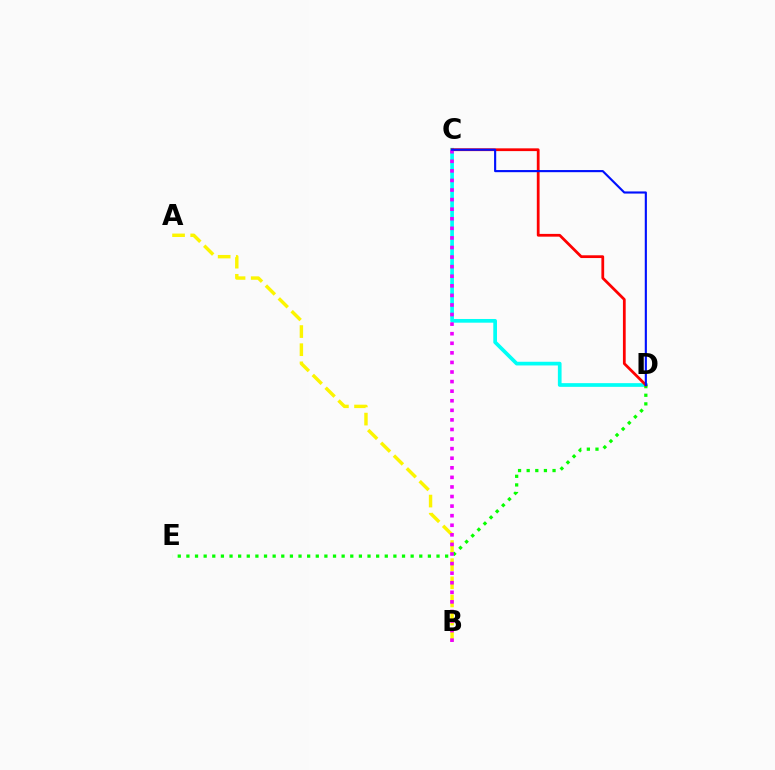{('C', 'D'): [{'color': '#00fff6', 'line_style': 'solid', 'thickness': 2.66}, {'color': '#ff0000', 'line_style': 'solid', 'thickness': 1.99}, {'color': '#0010ff', 'line_style': 'solid', 'thickness': 1.54}], ('A', 'B'): [{'color': '#fcf500', 'line_style': 'dashed', 'thickness': 2.46}], ('D', 'E'): [{'color': '#08ff00', 'line_style': 'dotted', 'thickness': 2.34}], ('B', 'C'): [{'color': '#ee00ff', 'line_style': 'dotted', 'thickness': 2.6}]}